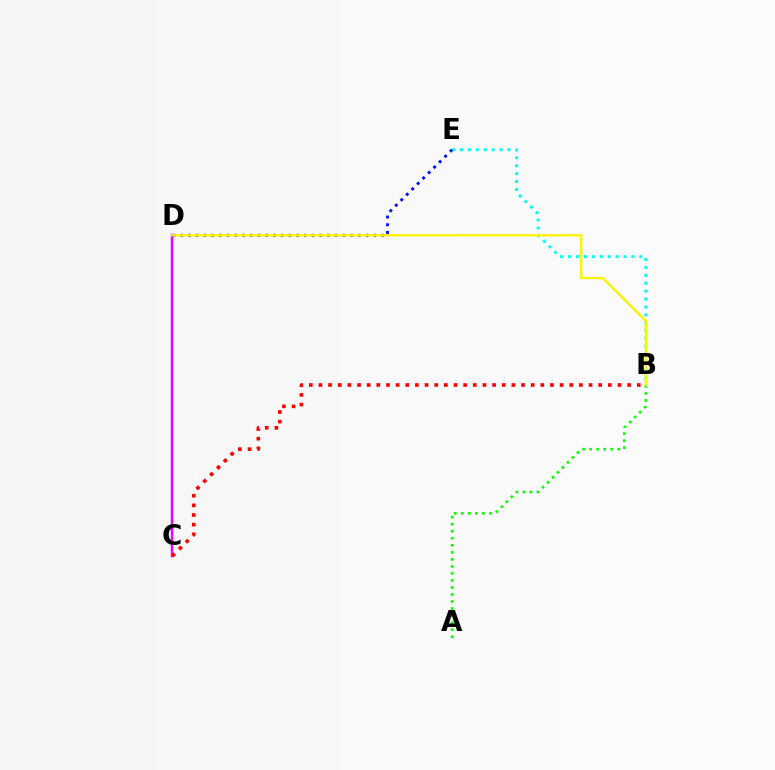{('A', 'B'): [{'color': '#08ff00', 'line_style': 'dotted', 'thickness': 1.91}], ('B', 'E'): [{'color': '#00fff6', 'line_style': 'dotted', 'thickness': 2.15}], ('C', 'D'): [{'color': '#ee00ff', 'line_style': 'solid', 'thickness': 1.79}], ('D', 'E'): [{'color': '#0010ff', 'line_style': 'dotted', 'thickness': 2.1}], ('B', 'C'): [{'color': '#ff0000', 'line_style': 'dotted', 'thickness': 2.62}], ('B', 'D'): [{'color': '#fcf500', 'line_style': 'solid', 'thickness': 1.71}]}